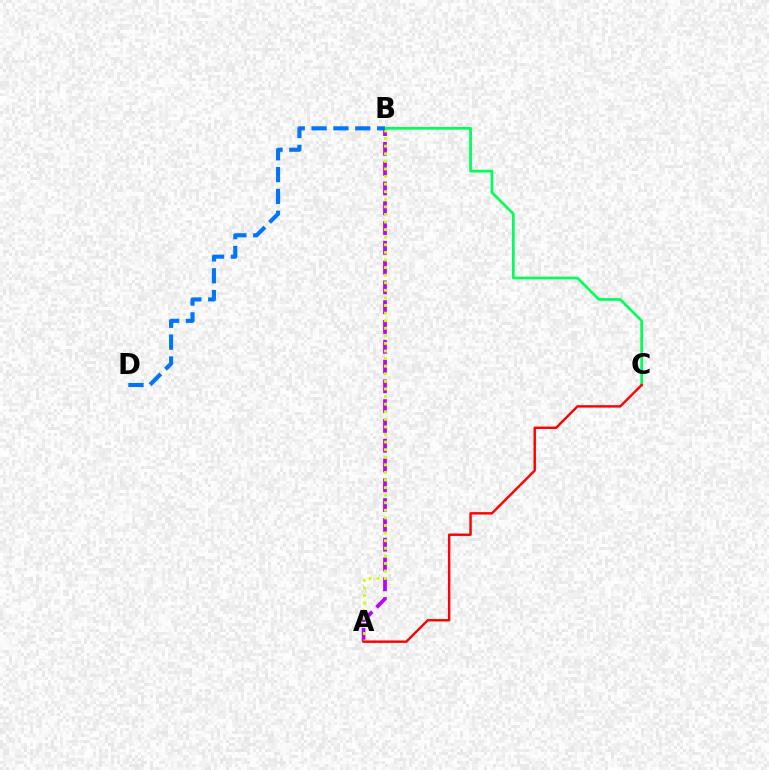{('A', 'B'): [{'color': '#b900ff', 'line_style': 'dashed', 'thickness': 2.69}, {'color': '#d1ff00', 'line_style': 'dotted', 'thickness': 2.06}], ('B', 'C'): [{'color': '#00ff5c', 'line_style': 'solid', 'thickness': 1.97}], ('B', 'D'): [{'color': '#0074ff', 'line_style': 'dashed', 'thickness': 2.97}], ('A', 'C'): [{'color': '#ff0000', 'line_style': 'solid', 'thickness': 1.74}]}